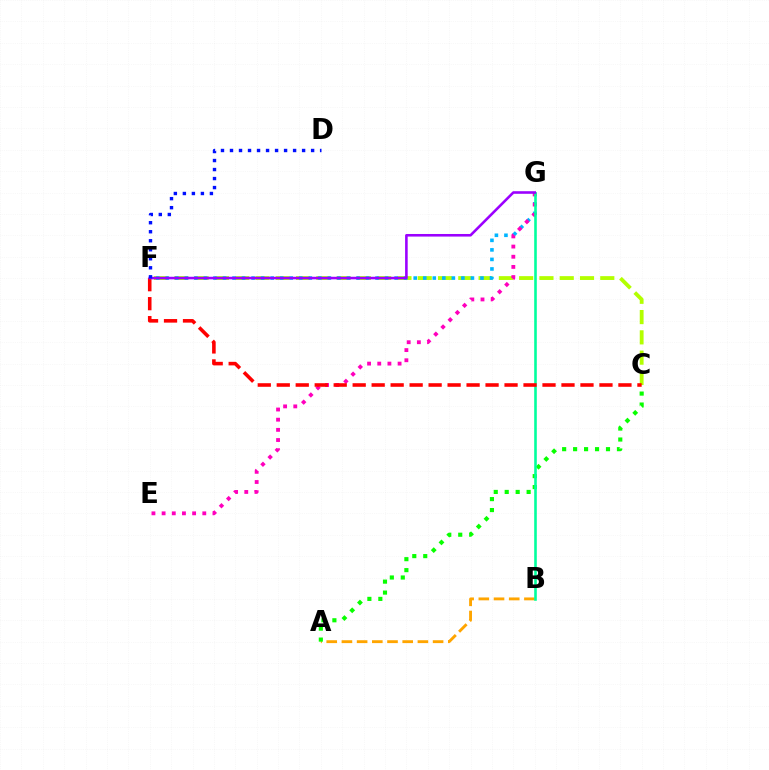{('A', 'B'): [{'color': '#ffa500', 'line_style': 'dashed', 'thickness': 2.06}], ('C', 'F'): [{'color': '#b3ff00', 'line_style': 'dashed', 'thickness': 2.76}, {'color': '#ff0000', 'line_style': 'dashed', 'thickness': 2.58}], ('F', 'G'): [{'color': '#00b5ff', 'line_style': 'dotted', 'thickness': 2.59}, {'color': '#9b00ff', 'line_style': 'solid', 'thickness': 1.86}], ('E', 'G'): [{'color': '#ff00bd', 'line_style': 'dotted', 'thickness': 2.76}], ('A', 'C'): [{'color': '#08ff00', 'line_style': 'dotted', 'thickness': 2.98}], ('B', 'G'): [{'color': '#00ff9d', 'line_style': 'solid', 'thickness': 1.87}], ('D', 'F'): [{'color': '#0010ff', 'line_style': 'dotted', 'thickness': 2.45}]}